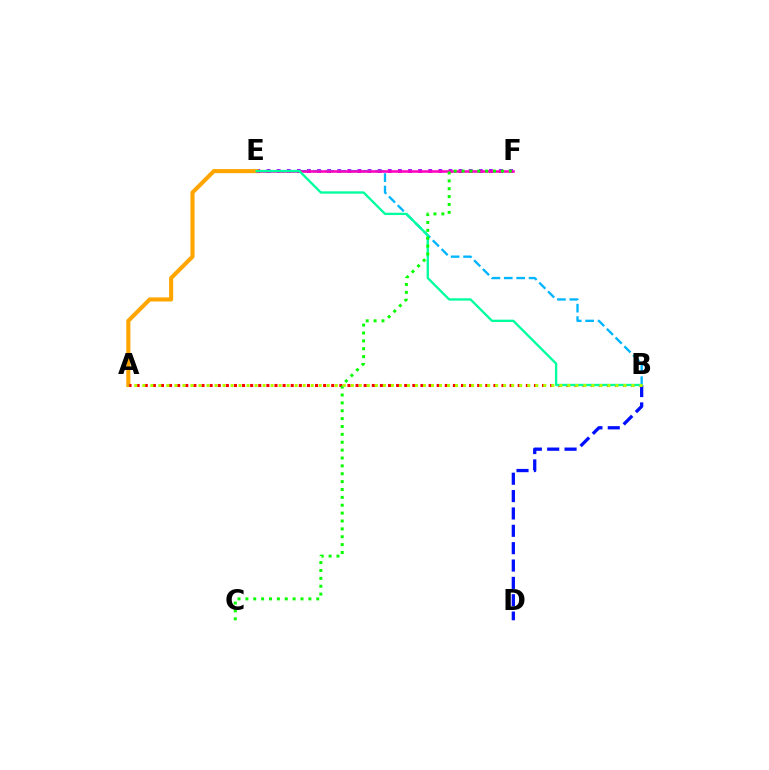{('E', 'F'): [{'color': '#9b00ff', 'line_style': 'dotted', 'thickness': 2.75}, {'color': '#ff00bd', 'line_style': 'solid', 'thickness': 1.82}], ('A', 'E'): [{'color': '#ffa500', 'line_style': 'solid', 'thickness': 2.94}], ('B', 'E'): [{'color': '#00b5ff', 'line_style': 'dashed', 'thickness': 1.68}, {'color': '#00ff9d', 'line_style': 'solid', 'thickness': 1.67}], ('B', 'D'): [{'color': '#0010ff', 'line_style': 'dashed', 'thickness': 2.36}], ('A', 'B'): [{'color': '#ff0000', 'line_style': 'dotted', 'thickness': 2.2}, {'color': '#b3ff00', 'line_style': 'dotted', 'thickness': 2.18}], ('C', 'F'): [{'color': '#08ff00', 'line_style': 'dotted', 'thickness': 2.14}]}